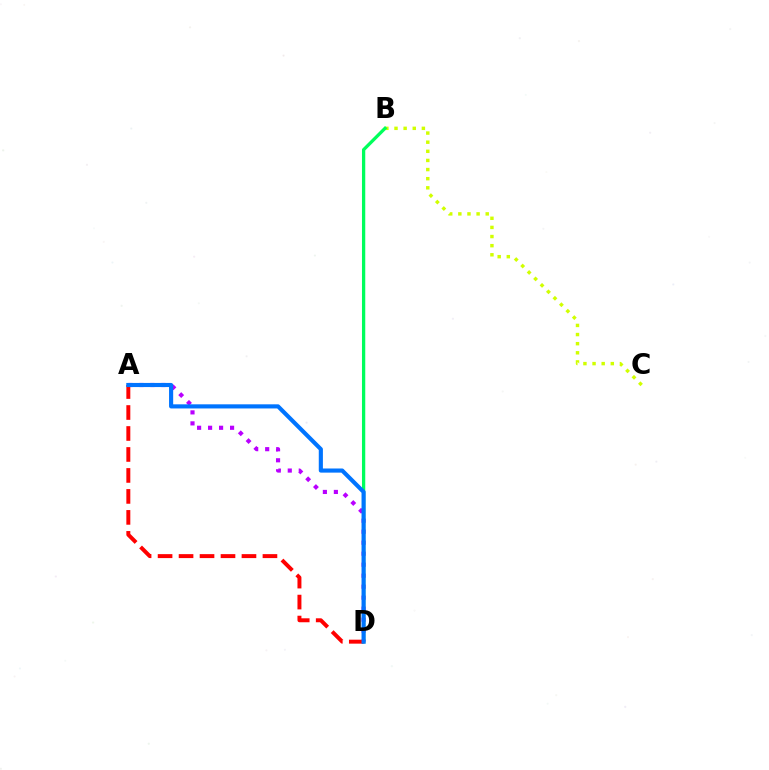{('B', 'C'): [{'color': '#d1ff00', 'line_style': 'dotted', 'thickness': 2.48}], ('A', 'D'): [{'color': '#b900ff', 'line_style': 'dotted', 'thickness': 2.99}, {'color': '#ff0000', 'line_style': 'dashed', 'thickness': 2.85}, {'color': '#0074ff', 'line_style': 'solid', 'thickness': 2.97}], ('B', 'D'): [{'color': '#00ff5c', 'line_style': 'solid', 'thickness': 2.36}]}